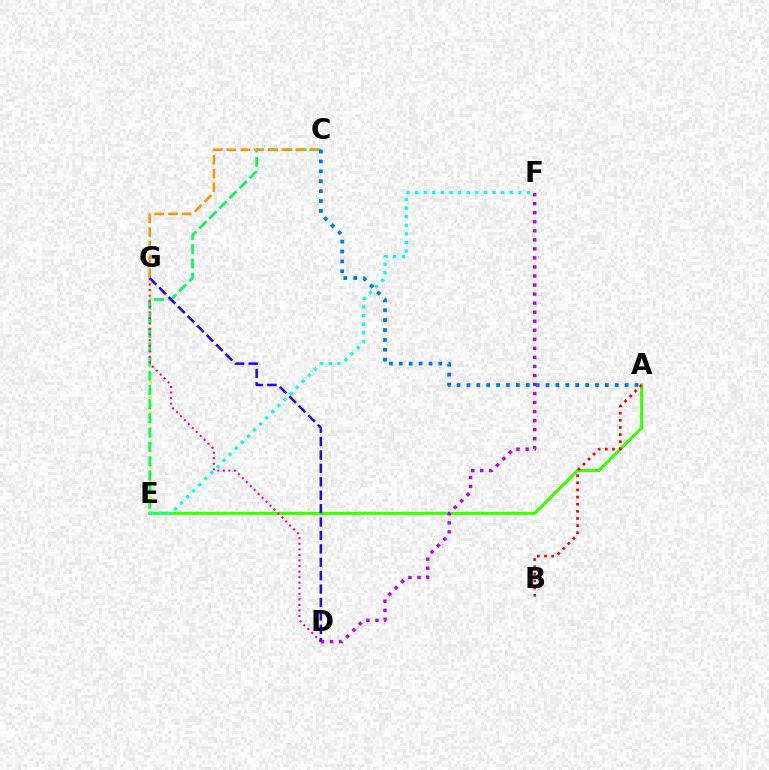{('E', 'G'): [{'color': '#d1ff00', 'line_style': 'dotted', 'thickness': 2.08}], ('A', 'E'): [{'color': '#3dff00', 'line_style': 'solid', 'thickness': 2.2}], ('C', 'E'): [{'color': '#00ff5c', 'line_style': 'dashed', 'thickness': 1.94}], ('D', 'G'): [{'color': '#ff00ac', 'line_style': 'dotted', 'thickness': 1.51}, {'color': '#2500ff', 'line_style': 'dashed', 'thickness': 1.82}], ('C', 'G'): [{'color': '#ff9400', 'line_style': 'dashed', 'thickness': 1.87}], ('A', 'B'): [{'color': '#ff0000', 'line_style': 'dotted', 'thickness': 1.94}], ('A', 'C'): [{'color': '#0074ff', 'line_style': 'dotted', 'thickness': 2.69}], ('D', 'F'): [{'color': '#b900ff', 'line_style': 'dotted', 'thickness': 2.46}], ('E', 'F'): [{'color': '#00fff6', 'line_style': 'dotted', 'thickness': 2.34}]}